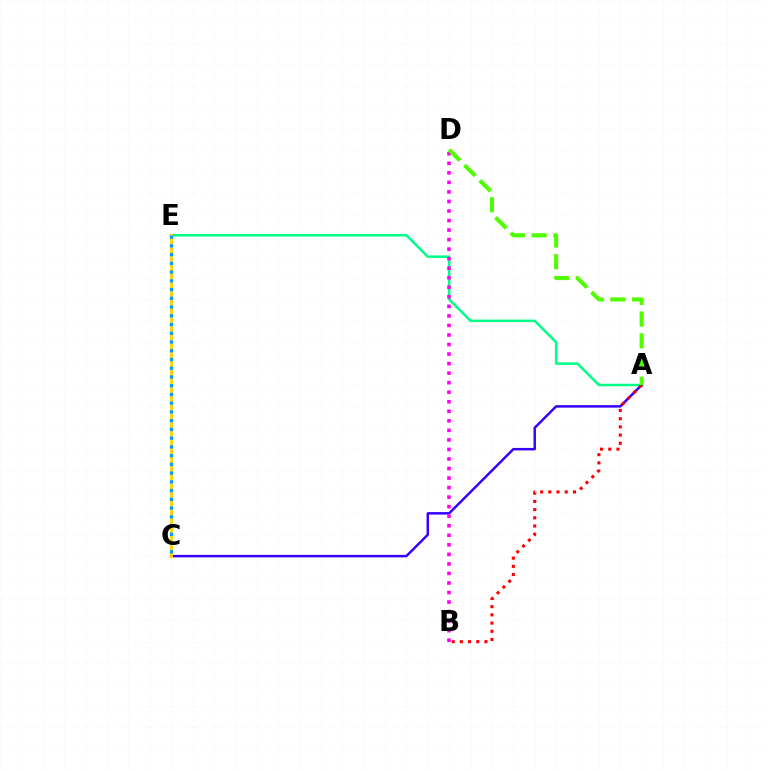{('A', 'E'): [{'color': '#00ff86', 'line_style': 'solid', 'thickness': 1.81}], ('A', 'C'): [{'color': '#3700ff', 'line_style': 'solid', 'thickness': 1.79}], ('B', 'D'): [{'color': '#ff00ed', 'line_style': 'dotted', 'thickness': 2.59}], ('C', 'E'): [{'color': '#ffd500', 'line_style': 'solid', 'thickness': 2.07}, {'color': '#009eff', 'line_style': 'dotted', 'thickness': 2.37}], ('A', 'B'): [{'color': '#ff0000', 'line_style': 'dotted', 'thickness': 2.23}], ('A', 'D'): [{'color': '#4fff00', 'line_style': 'dashed', 'thickness': 2.95}]}